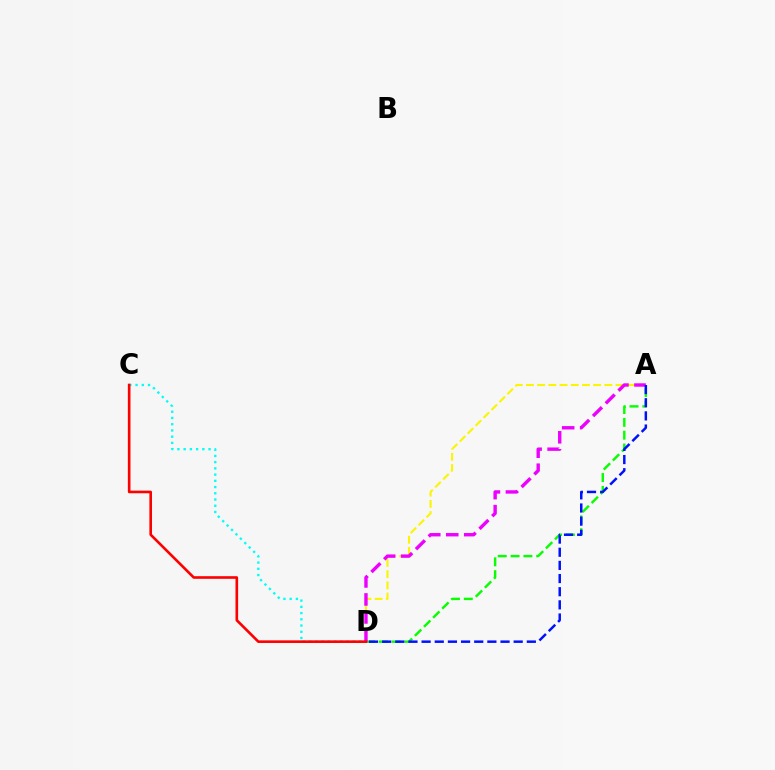{('C', 'D'): [{'color': '#00fff6', 'line_style': 'dotted', 'thickness': 1.69}, {'color': '#ff0000', 'line_style': 'solid', 'thickness': 1.89}], ('A', 'D'): [{'color': '#08ff00', 'line_style': 'dashed', 'thickness': 1.74}, {'color': '#fcf500', 'line_style': 'dashed', 'thickness': 1.52}, {'color': '#ee00ff', 'line_style': 'dashed', 'thickness': 2.44}, {'color': '#0010ff', 'line_style': 'dashed', 'thickness': 1.79}]}